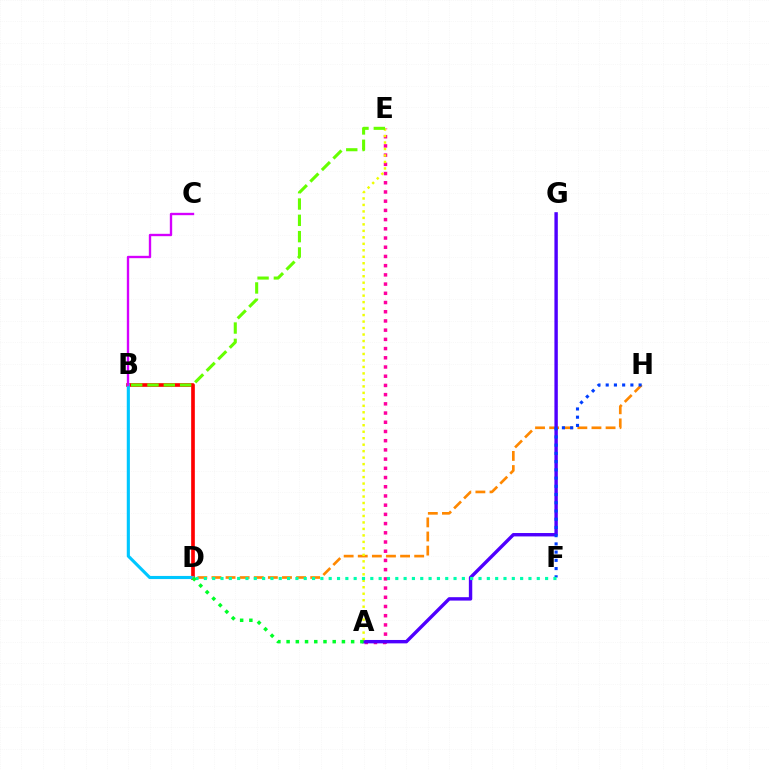{('B', 'D'): [{'color': '#ff0000', 'line_style': 'solid', 'thickness': 2.64}, {'color': '#00c7ff', 'line_style': 'solid', 'thickness': 2.25}], ('A', 'E'): [{'color': '#ff00a0', 'line_style': 'dotted', 'thickness': 2.5}, {'color': '#eeff00', 'line_style': 'dotted', 'thickness': 1.76}], ('B', 'C'): [{'color': '#d600ff', 'line_style': 'solid', 'thickness': 1.7}], ('D', 'H'): [{'color': '#ff8800', 'line_style': 'dashed', 'thickness': 1.92}], ('A', 'G'): [{'color': '#4f00ff', 'line_style': 'solid', 'thickness': 2.45}], ('F', 'H'): [{'color': '#003fff', 'line_style': 'dotted', 'thickness': 2.24}], ('B', 'E'): [{'color': '#66ff00', 'line_style': 'dashed', 'thickness': 2.22}], ('D', 'F'): [{'color': '#00ffaf', 'line_style': 'dotted', 'thickness': 2.26}], ('A', 'D'): [{'color': '#00ff27', 'line_style': 'dotted', 'thickness': 2.51}]}